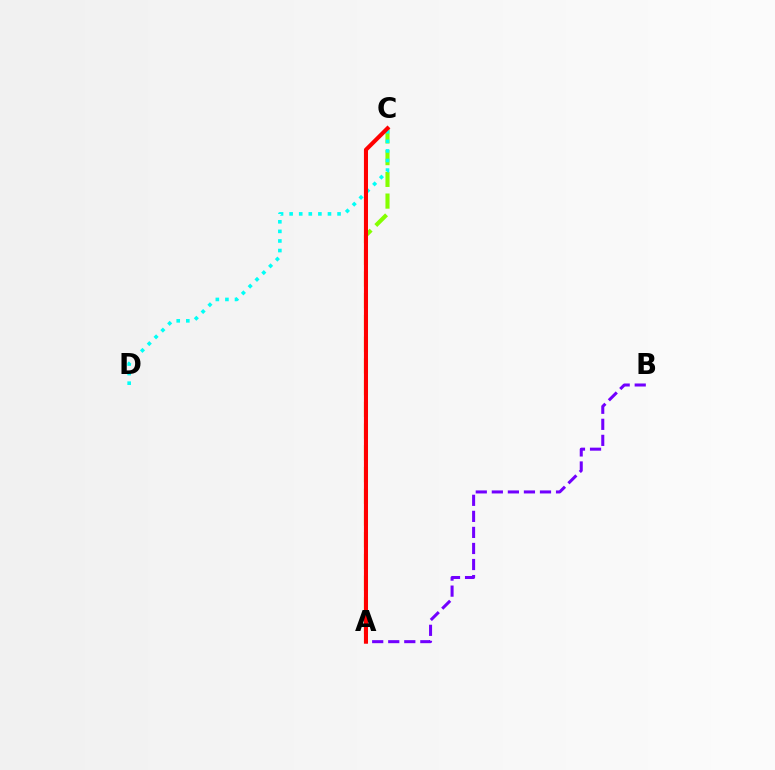{('A', 'B'): [{'color': '#7200ff', 'line_style': 'dashed', 'thickness': 2.18}], ('A', 'C'): [{'color': '#84ff00', 'line_style': 'dashed', 'thickness': 2.95}, {'color': '#ff0000', 'line_style': 'solid', 'thickness': 2.93}], ('C', 'D'): [{'color': '#00fff6', 'line_style': 'dotted', 'thickness': 2.6}]}